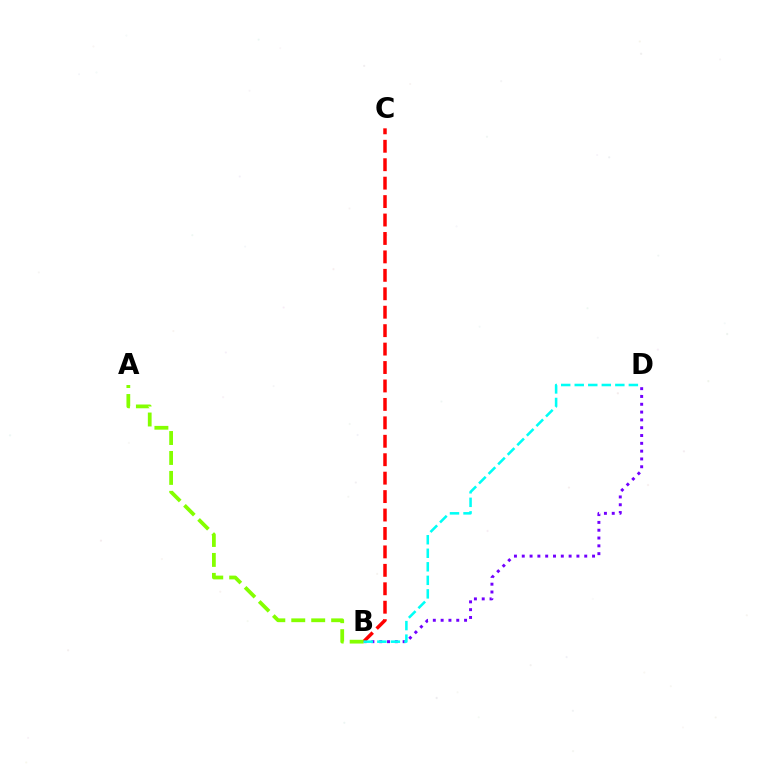{('B', 'D'): [{'color': '#7200ff', 'line_style': 'dotted', 'thickness': 2.12}, {'color': '#00fff6', 'line_style': 'dashed', 'thickness': 1.84}], ('B', 'C'): [{'color': '#ff0000', 'line_style': 'dashed', 'thickness': 2.5}], ('A', 'B'): [{'color': '#84ff00', 'line_style': 'dashed', 'thickness': 2.71}]}